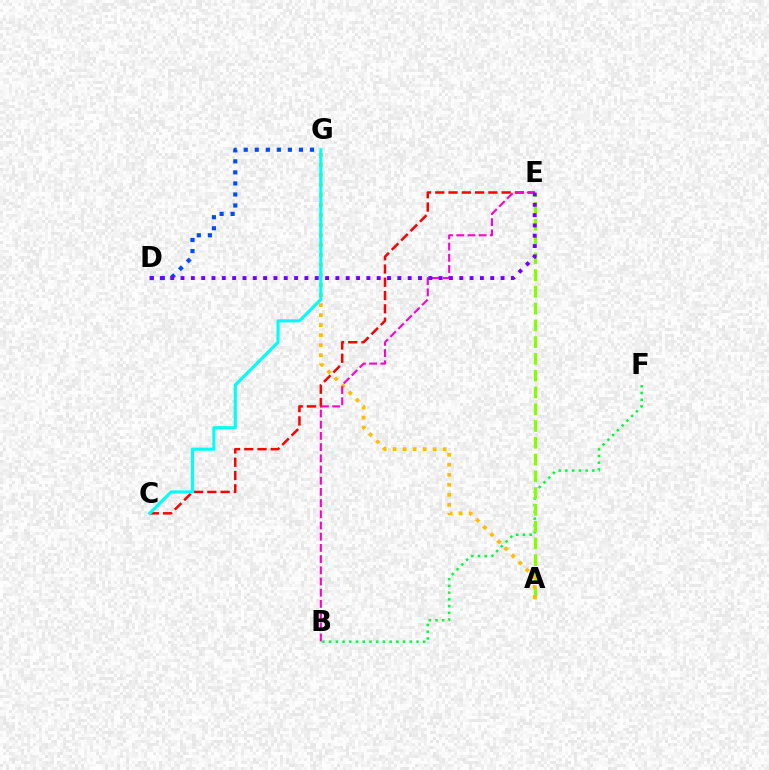{('B', 'F'): [{'color': '#00ff39', 'line_style': 'dotted', 'thickness': 1.83}], ('D', 'G'): [{'color': '#004bff', 'line_style': 'dotted', 'thickness': 3.0}], ('A', 'E'): [{'color': '#84ff00', 'line_style': 'dashed', 'thickness': 2.28}], ('C', 'E'): [{'color': '#ff0000', 'line_style': 'dashed', 'thickness': 1.8}], ('A', 'G'): [{'color': '#ffbd00', 'line_style': 'dotted', 'thickness': 2.72}], ('B', 'E'): [{'color': '#ff00cf', 'line_style': 'dashed', 'thickness': 1.52}], ('D', 'E'): [{'color': '#7200ff', 'line_style': 'dotted', 'thickness': 2.8}], ('C', 'G'): [{'color': '#00fff6', 'line_style': 'solid', 'thickness': 2.25}]}